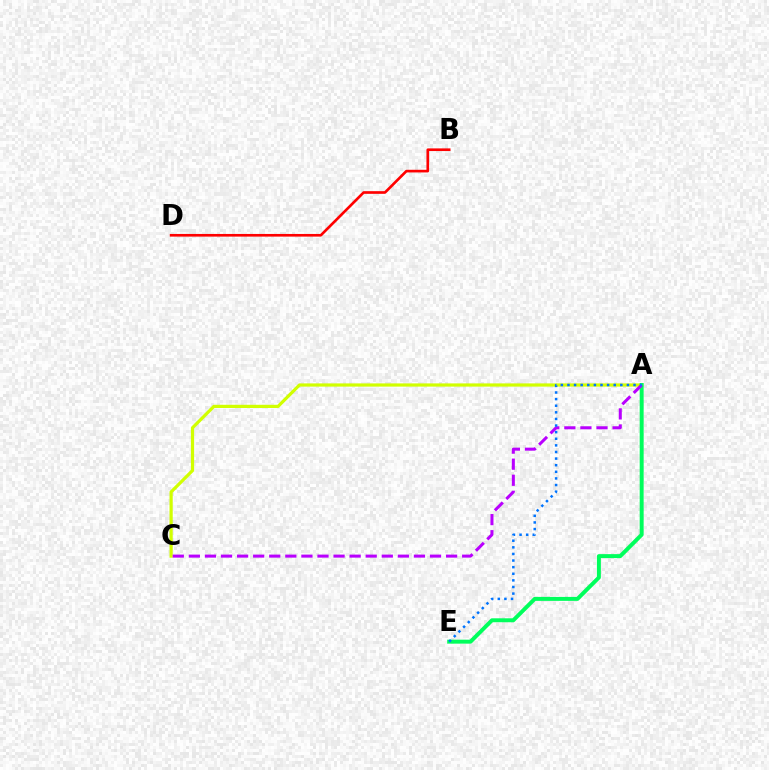{('A', 'C'): [{'color': '#d1ff00', 'line_style': 'solid', 'thickness': 2.31}, {'color': '#b900ff', 'line_style': 'dashed', 'thickness': 2.18}], ('B', 'D'): [{'color': '#ff0000', 'line_style': 'solid', 'thickness': 1.91}], ('A', 'E'): [{'color': '#00ff5c', 'line_style': 'solid', 'thickness': 2.85}, {'color': '#0074ff', 'line_style': 'dotted', 'thickness': 1.8}]}